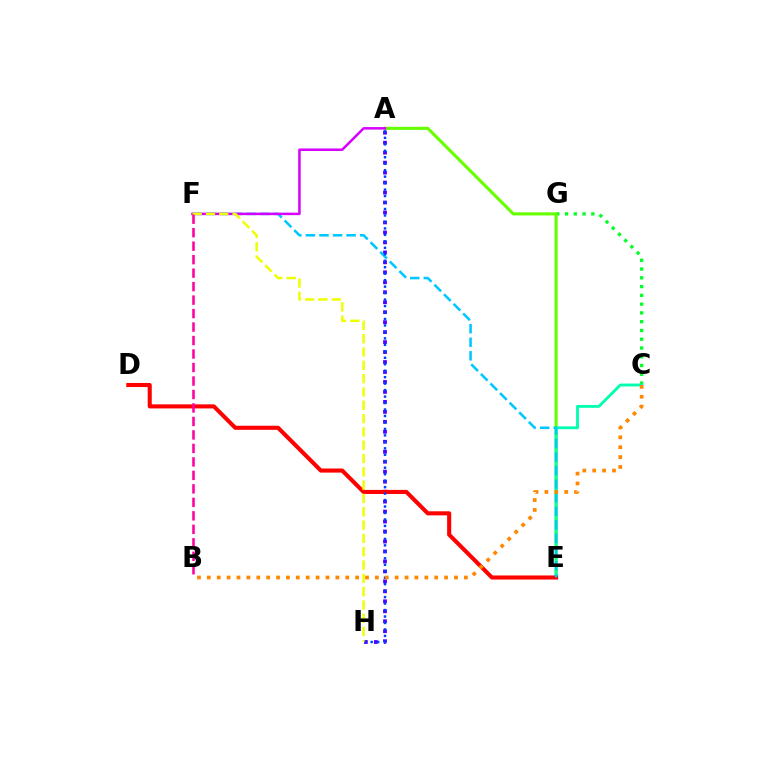{('C', 'G'): [{'color': '#00ff27', 'line_style': 'dotted', 'thickness': 2.38}], ('A', 'E'): [{'color': '#66ff00', 'line_style': 'solid', 'thickness': 2.23}], ('C', 'E'): [{'color': '#00ffaf', 'line_style': 'solid', 'thickness': 2.05}], ('A', 'H'): [{'color': '#4f00ff', 'line_style': 'dotted', 'thickness': 2.71}, {'color': '#003fff', 'line_style': 'dotted', 'thickness': 1.76}], ('D', 'E'): [{'color': '#ff0000', 'line_style': 'solid', 'thickness': 2.94}], ('E', 'F'): [{'color': '#00c7ff', 'line_style': 'dashed', 'thickness': 1.84}], ('A', 'F'): [{'color': '#d600ff', 'line_style': 'solid', 'thickness': 1.81}], ('F', 'H'): [{'color': '#eeff00', 'line_style': 'dashed', 'thickness': 1.81}], ('B', 'F'): [{'color': '#ff00a0', 'line_style': 'dashed', 'thickness': 1.83}], ('B', 'C'): [{'color': '#ff8800', 'line_style': 'dotted', 'thickness': 2.69}]}